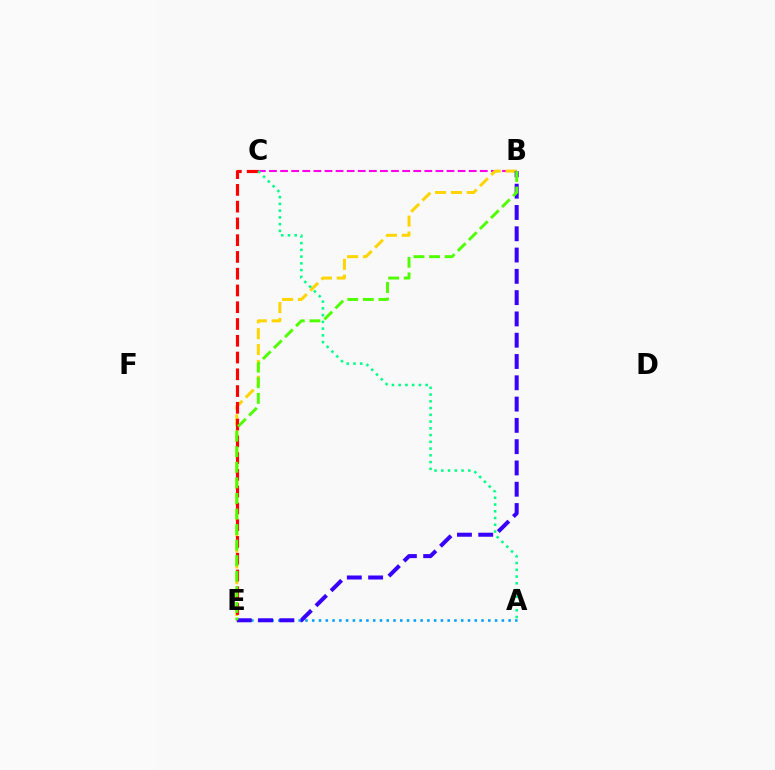{('B', 'C'): [{'color': '#ff00ed', 'line_style': 'dashed', 'thickness': 1.51}], ('B', 'E'): [{'color': '#ffd500', 'line_style': 'dashed', 'thickness': 2.16}, {'color': '#3700ff', 'line_style': 'dashed', 'thickness': 2.89}, {'color': '#4fff00', 'line_style': 'dashed', 'thickness': 2.11}], ('C', 'E'): [{'color': '#ff0000', 'line_style': 'dashed', 'thickness': 2.28}], ('A', 'E'): [{'color': '#009eff', 'line_style': 'dotted', 'thickness': 1.84}], ('A', 'C'): [{'color': '#00ff86', 'line_style': 'dotted', 'thickness': 1.83}]}